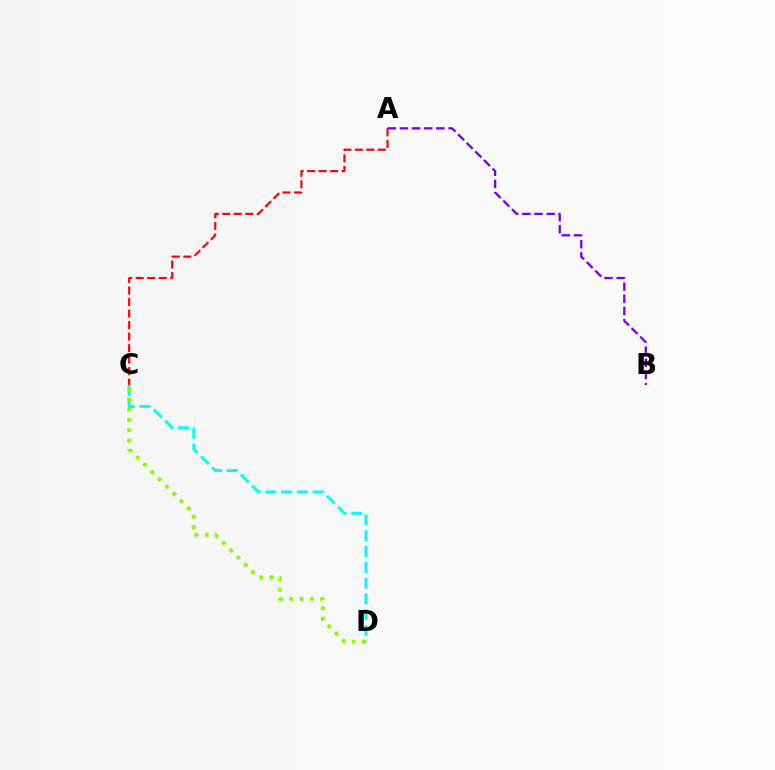{('A', 'C'): [{'color': '#ff0000', 'line_style': 'dashed', 'thickness': 1.56}], ('A', 'B'): [{'color': '#7200ff', 'line_style': 'dashed', 'thickness': 1.65}], ('C', 'D'): [{'color': '#00fff6', 'line_style': 'dashed', 'thickness': 2.15}, {'color': '#84ff00', 'line_style': 'dotted', 'thickness': 2.8}]}